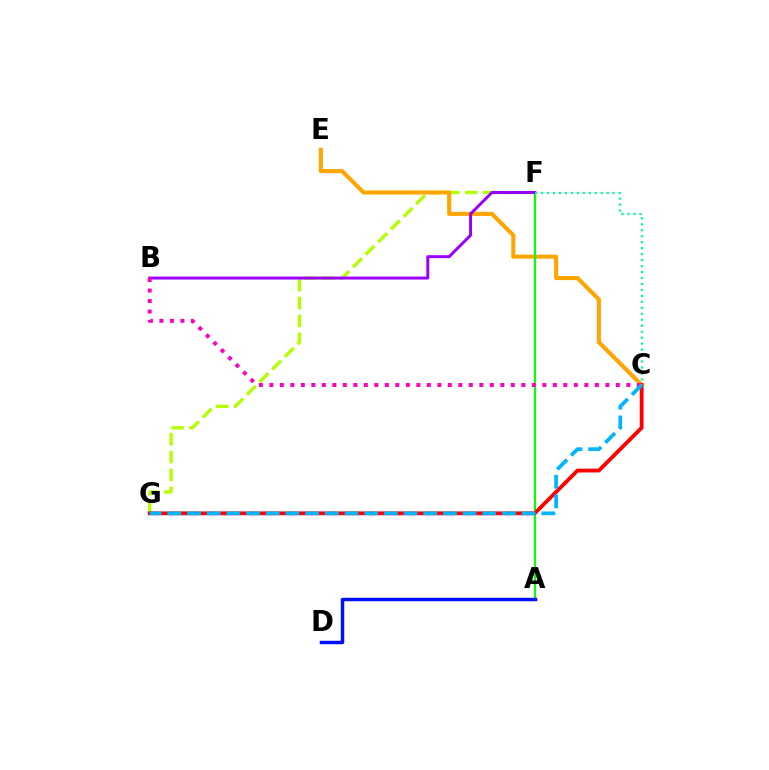{('F', 'G'): [{'color': '#b3ff00', 'line_style': 'dashed', 'thickness': 2.43}], ('C', 'E'): [{'color': '#ffa500', 'line_style': 'solid', 'thickness': 2.94}], ('A', 'F'): [{'color': '#08ff00', 'line_style': 'solid', 'thickness': 1.54}], ('A', 'D'): [{'color': '#0010ff', 'line_style': 'solid', 'thickness': 2.48}], ('C', 'G'): [{'color': '#ff0000', 'line_style': 'solid', 'thickness': 2.74}, {'color': '#00b5ff', 'line_style': 'dashed', 'thickness': 2.67}], ('B', 'F'): [{'color': '#9b00ff', 'line_style': 'solid', 'thickness': 2.13}], ('B', 'C'): [{'color': '#ff00bd', 'line_style': 'dotted', 'thickness': 2.85}], ('C', 'F'): [{'color': '#00ff9d', 'line_style': 'dotted', 'thickness': 1.62}]}